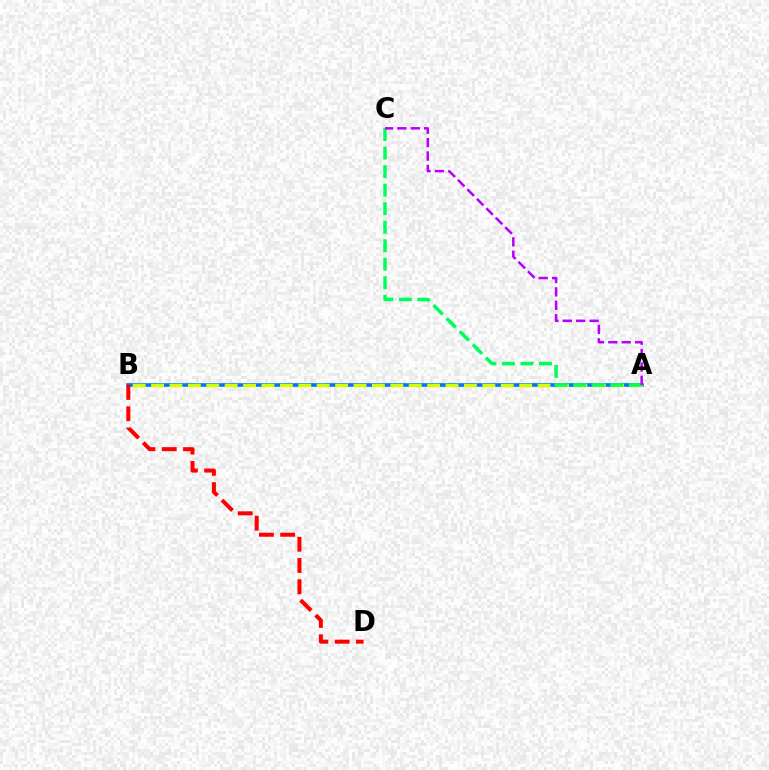{('A', 'B'): [{'color': '#0074ff', 'line_style': 'solid', 'thickness': 2.61}, {'color': '#d1ff00', 'line_style': 'dashed', 'thickness': 2.5}], ('B', 'D'): [{'color': '#ff0000', 'line_style': 'dashed', 'thickness': 2.89}], ('A', 'C'): [{'color': '#00ff5c', 'line_style': 'dashed', 'thickness': 2.52}, {'color': '#b900ff', 'line_style': 'dashed', 'thickness': 1.82}]}